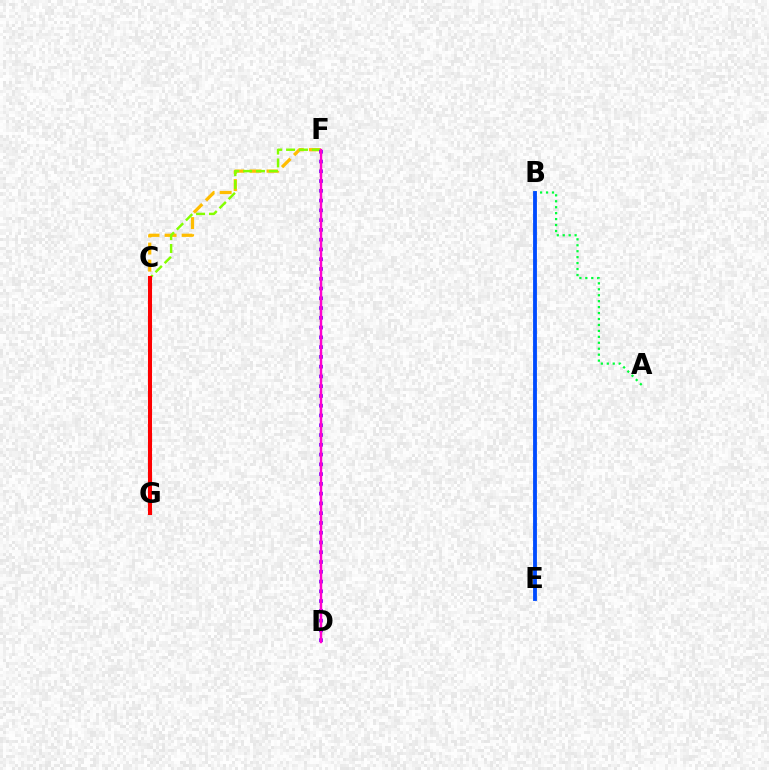{('C', 'F'): [{'color': '#ffbd00', 'line_style': 'dashed', 'thickness': 2.32}, {'color': '#84ff00', 'line_style': 'dashed', 'thickness': 1.75}], ('A', 'B'): [{'color': '#00ff39', 'line_style': 'dotted', 'thickness': 1.62}], ('D', 'F'): [{'color': '#7200ff', 'line_style': 'dotted', 'thickness': 2.65}, {'color': '#ff00cf', 'line_style': 'solid', 'thickness': 1.76}], ('C', 'G'): [{'color': '#00fff6', 'line_style': 'solid', 'thickness': 2.6}, {'color': '#ff0000', 'line_style': 'solid', 'thickness': 2.93}], ('B', 'E'): [{'color': '#004bff', 'line_style': 'solid', 'thickness': 2.76}]}